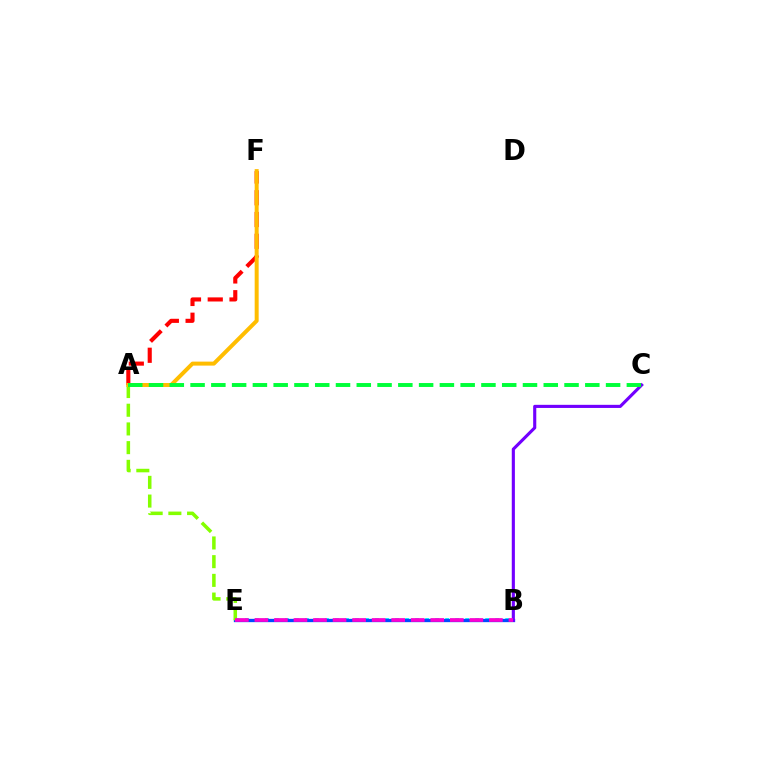{('A', 'F'): [{'color': '#ff0000', 'line_style': 'dashed', 'thickness': 2.96}, {'color': '#ffbd00', 'line_style': 'solid', 'thickness': 2.87}], ('B', 'E'): [{'color': '#00fff6', 'line_style': 'dotted', 'thickness': 2.72}, {'color': '#004bff', 'line_style': 'solid', 'thickness': 2.38}, {'color': '#ff00cf', 'line_style': 'dashed', 'thickness': 2.66}], ('A', 'E'): [{'color': '#84ff00', 'line_style': 'dashed', 'thickness': 2.54}], ('B', 'C'): [{'color': '#7200ff', 'line_style': 'solid', 'thickness': 2.25}], ('A', 'C'): [{'color': '#00ff39', 'line_style': 'dashed', 'thickness': 2.82}]}